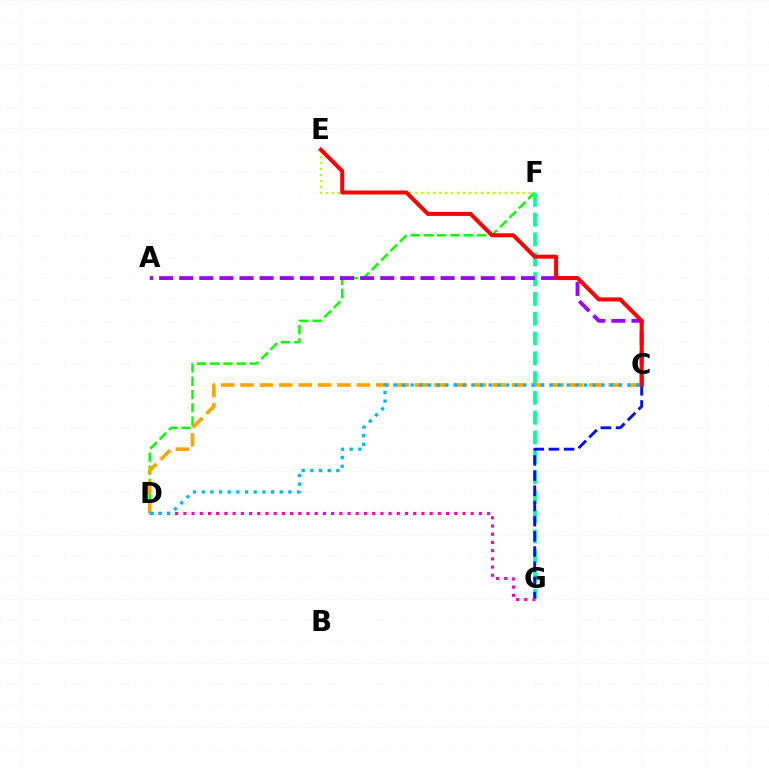{('D', 'F'): [{'color': '#08ff00', 'line_style': 'dashed', 'thickness': 1.8}], ('F', 'G'): [{'color': '#00ff9d', 'line_style': 'dashed', 'thickness': 2.69}], ('C', 'G'): [{'color': '#0010ff', 'line_style': 'dashed', 'thickness': 2.06}], ('D', 'G'): [{'color': '#ff00bd', 'line_style': 'dotted', 'thickness': 2.23}], ('A', 'C'): [{'color': '#9b00ff', 'line_style': 'dashed', 'thickness': 2.73}], ('C', 'D'): [{'color': '#ffa500', 'line_style': 'dashed', 'thickness': 2.63}, {'color': '#00b5ff', 'line_style': 'dotted', 'thickness': 2.36}], ('E', 'F'): [{'color': '#b3ff00', 'line_style': 'dotted', 'thickness': 1.62}], ('C', 'E'): [{'color': '#ff0000', 'line_style': 'solid', 'thickness': 2.89}]}